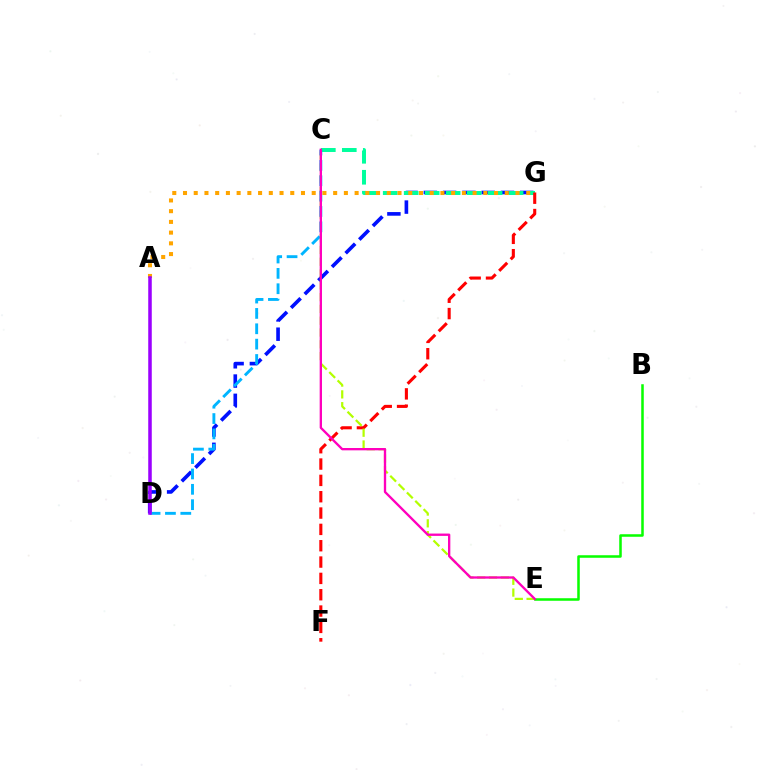{('D', 'G'): [{'color': '#0010ff', 'line_style': 'dashed', 'thickness': 2.62}], ('C', 'G'): [{'color': '#00ff9d', 'line_style': 'dashed', 'thickness': 2.85}], ('F', 'G'): [{'color': '#ff0000', 'line_style': 'dashed', 'thickness': 2.22}], ('C', 'E'): [{'color': '#b3ff00', 'line_style': 'dashed', 'thickness': 1.6}, {'color': '#ff00bd', 'line_style': 'solid', 'thickness': 1.68}], ('C', 'D'): [{'color': '#00b5ff', 'line_style': 'dashed', 'thickness': 2.09}], ('A', 'G'): [{'color': '#ffa500', 'line_style': 'dotted', 'thickness': 2.91}], ('B', 'E'): [{'color': '#08ff00', 'line_style': 'solid', 'thickness': 1.82}], ('A', 'D'): [{'color': '#9b00ff', 'line_style': 'solid', 'thickness': 2.54}]}